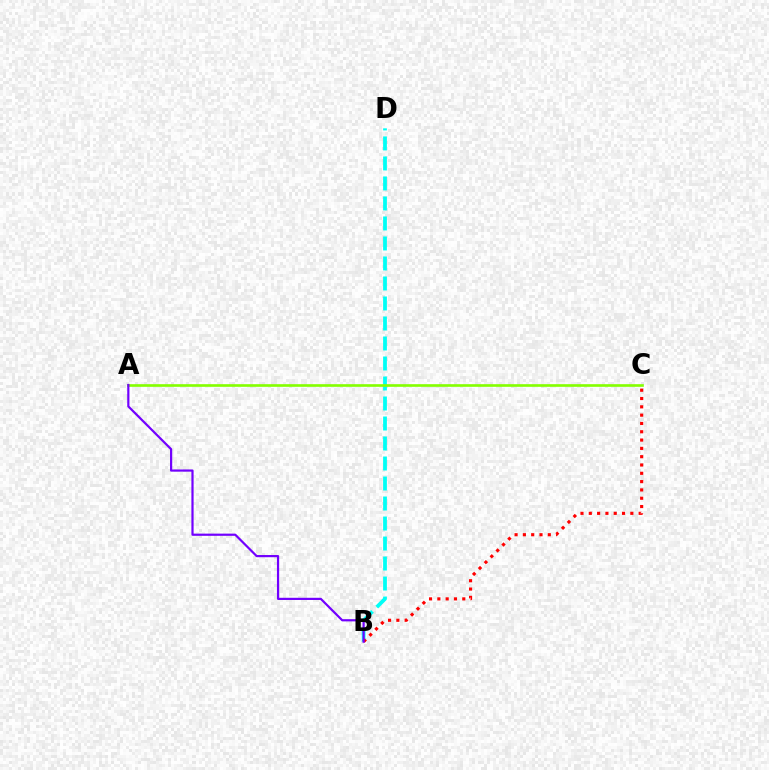{('B', 'D'): [{'color': '#00fff6', 'line_style': 'dashed', 'thickness': 2.72}], ('B', 'C'): [{'color': '#ff0000', 'line_style': 'dotted', 'thickness': 2.26}], ('A', 'C'): [{'color': '#84ff00', 'line_style': 'solid', 'thickness': 1.9}], ('A', 'B'): [{'color': '#7200ff', 'line_style': 'solid', 'thickness': 1.59}]}